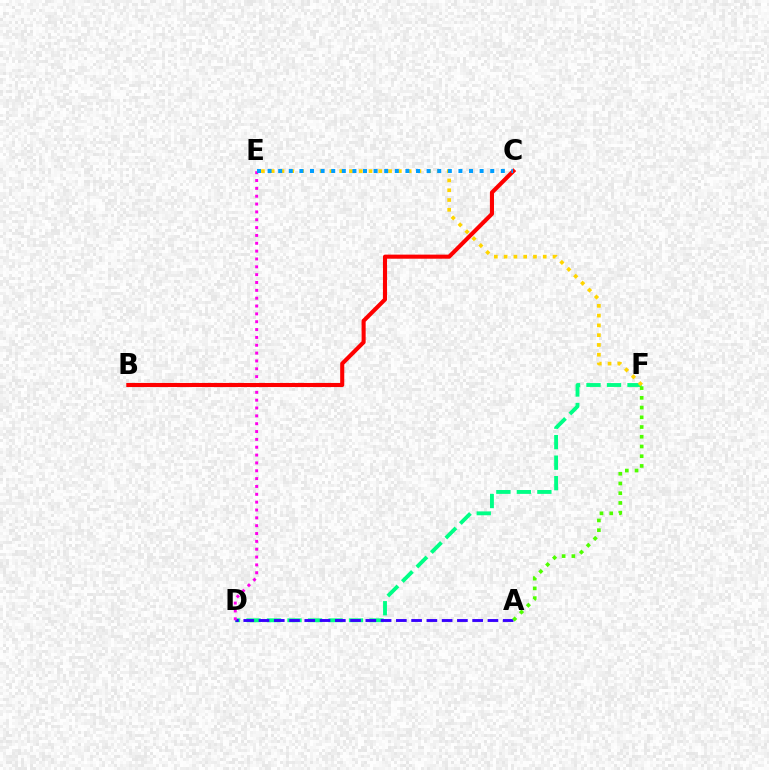{('D', 'F'): [{'color': '#00ff86', 'line_style': 'dashed', 'thickness': 2.79}], ('A', 'D'): [{'color': '#3700ff', 'line_style': 'dashed', 'thickness': 2.07}], ('E', 'F'): [{'color': '#ffd500', 'line_style': 'dotted', 'thickness': 2.66}], ('D', 'E'): [{'color': '#ff00ed', 'line_style': 'dotted', 'thickness': 2.13}], ('B', 'C'): [{'color': '#ff0000', 'line_style': 'solid', 'thickness': 2.94}], ('C', 'E'): [{'color': '#009eff', 'line_style': 'dotted', 'thickness': 2.88}], ('A', 'F'): [{'color': '#4fff00', 'line_style': 'dotted', 'thickness': 2.64}]}